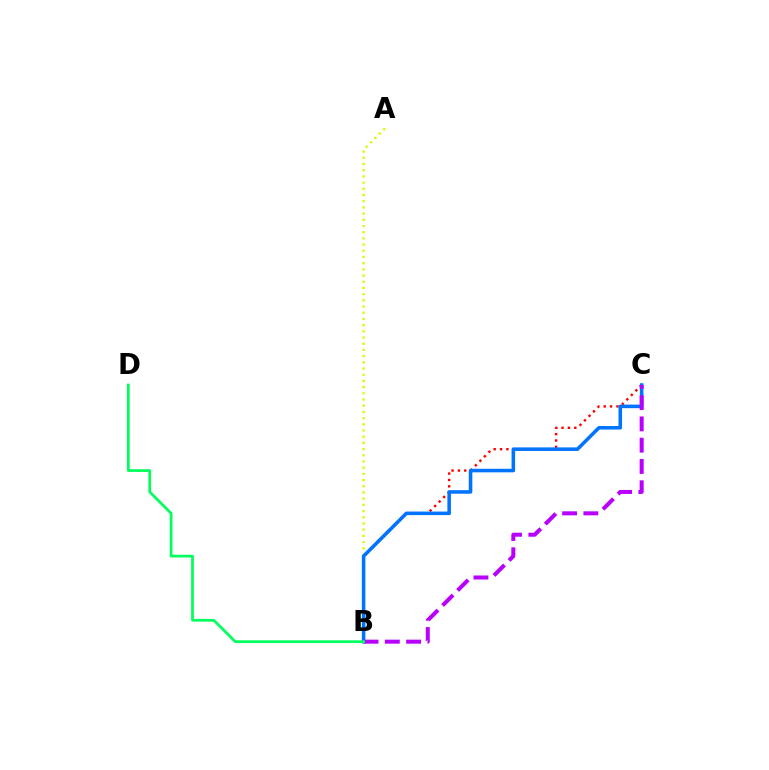{('A', 'B'): [{'color': '#d1ff00', 'line_style': 'dotted', 'thickness': 1.68}], ('B', 'C'): [{'color': '#ff0000', 'line_style': 'dotted', 'thickness': 1.73}, {'color': '#0074ff', 'line_style': 'solid', 'thickness': 2.56}, {'color': '#b900ff', 'line_style': 'dashed', 'thickness': 2.89}], ('B', 'D'): [{'color': '#00ff5c', 'line_style': 'solid', 'thickness': 1.96}]}